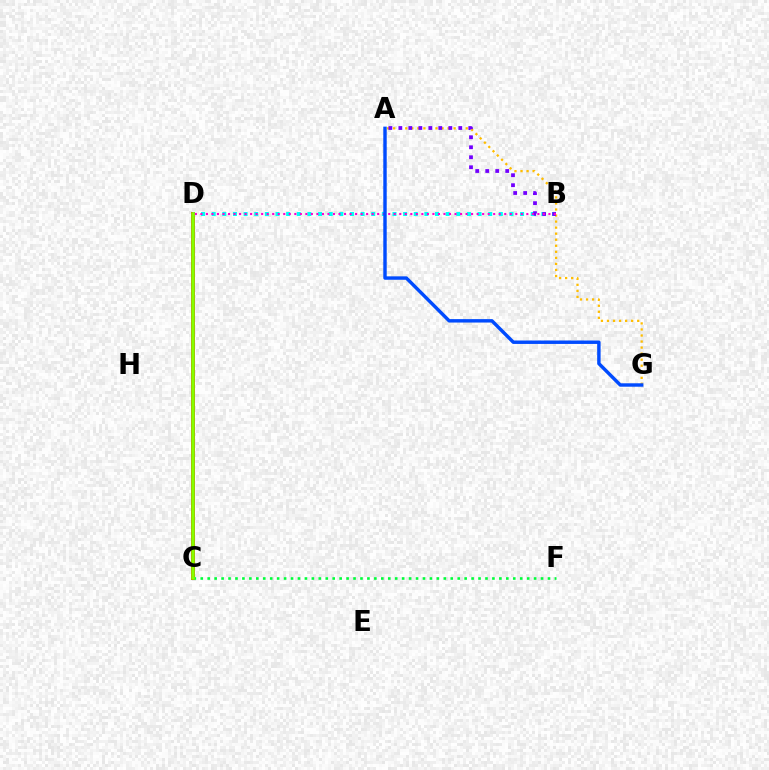{('C', 'D'): [{'color': '#ff0000', 'line_style': 'solid', 'thickness': 2.86}, {'color': '#84ff00', 'line_style': 'solid', 'thickness': 2.59}], ('A', 'G'): [{'color': '#ffbd00', 'line_style': 'dotted', 'thickness': 1.64}, {'color': '#004bff', 'line_style': 'solid', 'thickness': 2.47}], ('C', 'F'): [{'color': '#00ff39', 'line_style': 'dotted', 'thickness': 1.89}], ('B', 'D'): [{'color': '#00fff6', 'line_style': 'dotted', 'thickness': 2.89}, {'color': '#ff00cf', 'line_style': 'dotted', 'thickness': 1.5}], ('A', 'B'): [{'color': '#7200ff', 'line_style': 'dotted', 'thickness': 2.71}]}